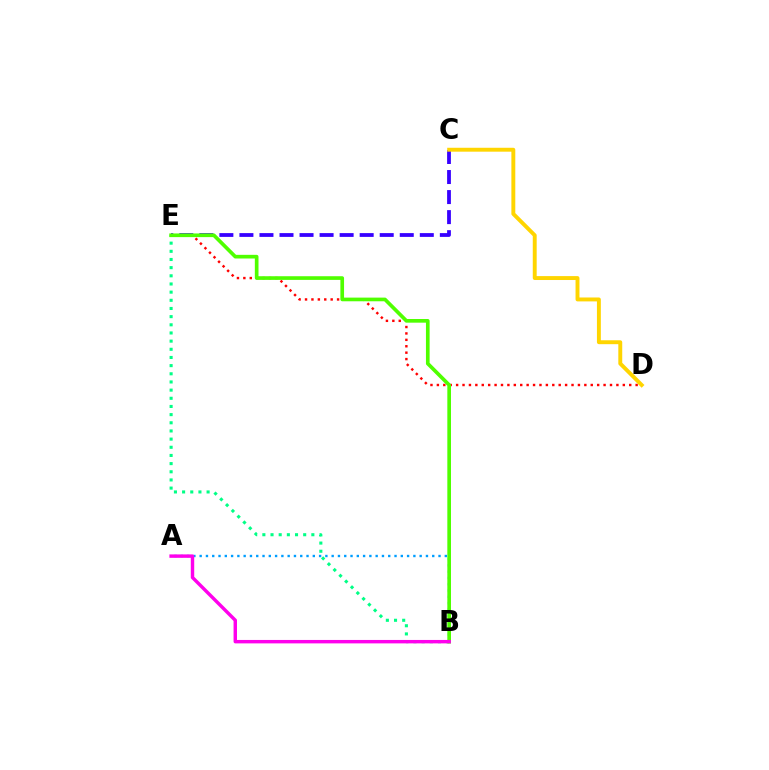{('A', 'B'): [{'color': '#009eff', 'line_style': 'dotted', 'thickness': 1.71}, {'color': '#ff00ed', 'line_style': 'solid', 'thickness': 2.47}], ('D', 'E'): [{'color': '#ff0000', 'line_style': 'dotted', 'thickness': 1.74}], ('B', 'E'): [{'color': '#00ff86', 'line_style': 'dotted', 'thickness': 2.22}, {'color': '#4fff00', 'line_style': 'solid', 'thickness': 2.64}], ('C', 'E'): [{'color': '#3700ff', 'line_style': 'dashed', 'thickness': 2.72}], ('C', 'D'): [{'color': '#ffd500', 'line_style': 'solid', 'thickness': 2.82}]}